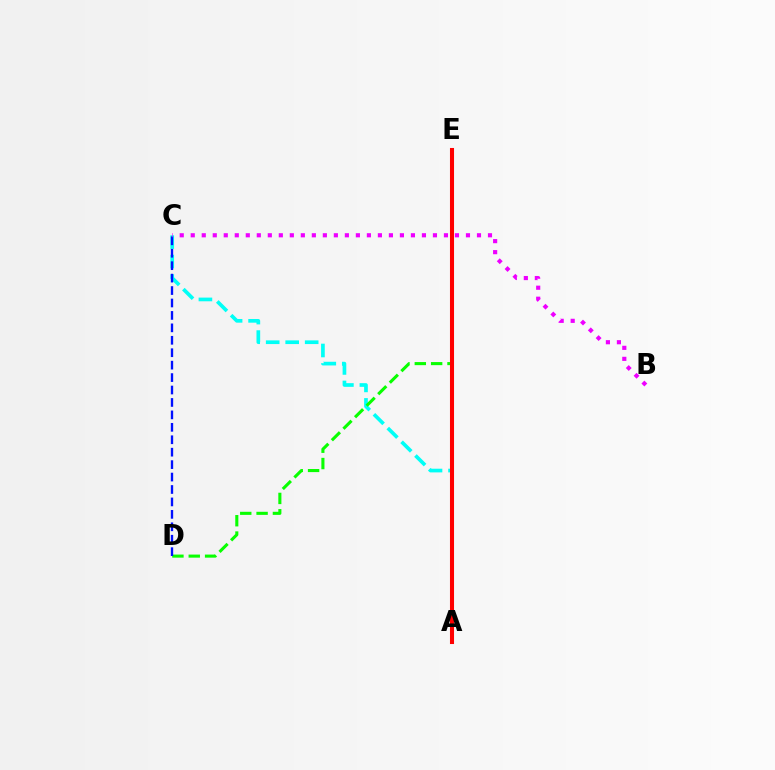{('A', 'C'): [{'color': '#00fff6', 'line_style': 'dashed', 'thickness': 2.65}], ('A', 'E'): [{'color': '#fcf500', 'line_style': 'solid', 'thickness': 1.87}, {'color': '#ff0000', 'line_style': 'solid', 'thickness': 2.92}], ('D', 'E'): [{'color': '#08ff00', 'line_style': 'dashed', 'thickness': 2.22}], ('C', 'D'): [{'color': '#0010ff', 'line_style': 'dashed', 'thickness': 1.69}], ('B', 'C'): [{'color': '#ee00ff', 'line_style': 'dotted', 'thickness': 2.99}]}